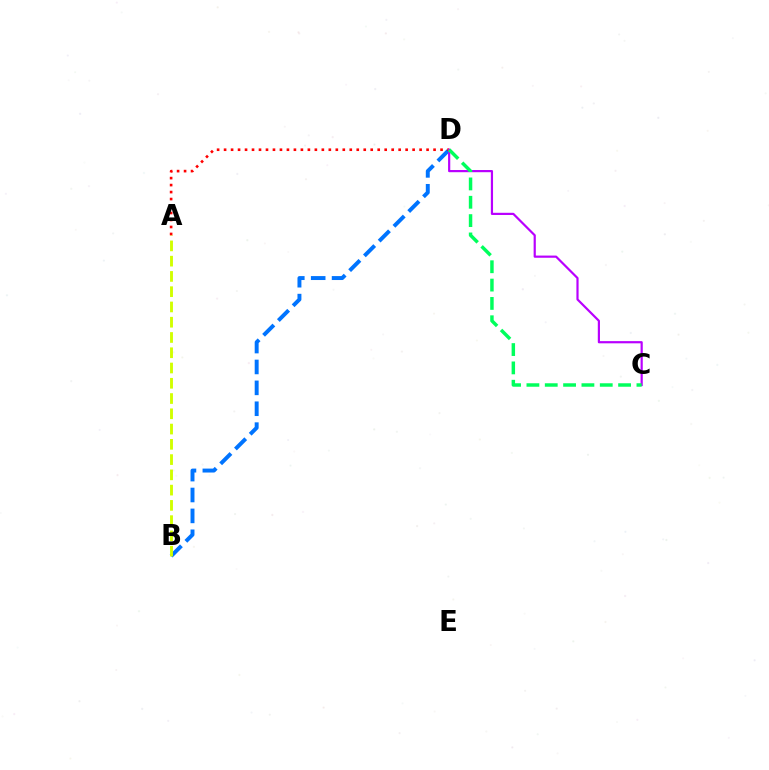{('B', 'D'): [{'color': '#0074ff', 'line_style': 'dashed', 'thickness': 2.84}], ('A', 'B'): [{'color': '#d1ff00', 'line_style': 'dashed', 'thickness': 2.07}], ('A', 'D'): [{'color': '#ff0000', 'line_style': 'dotted', 'thickness': 1.9}], ('C', 'D'): [{'color': '#b900ff', 'line_style': 'solid', 'thickness': 1.58}, {'color': '#00ff5c', 'line_style': 'dashed', 'thickness': 2.49}]}